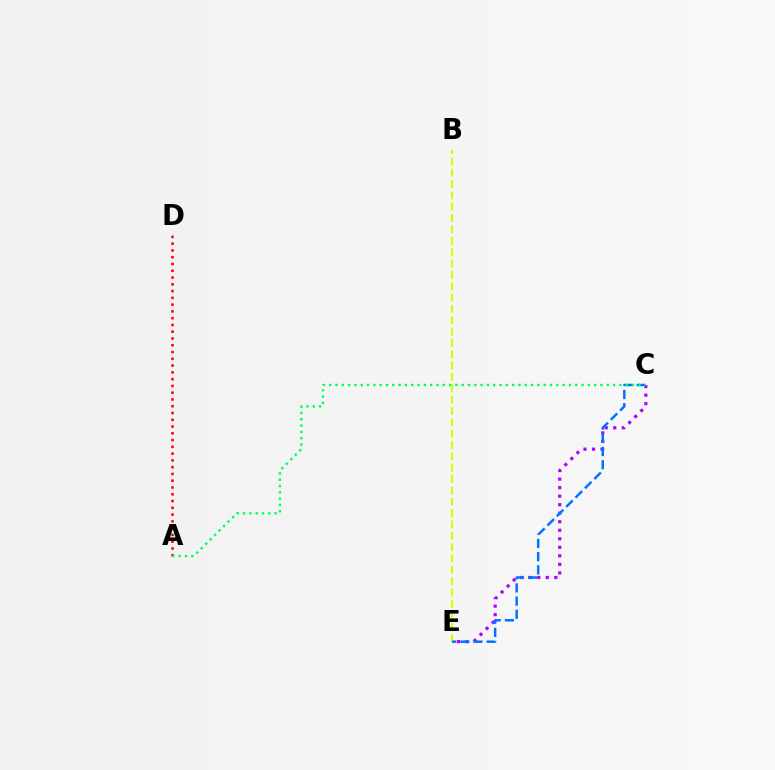{('B', 'E'): [{'color': '#d1ff00', 'line_style': 'dashed', 'thickness': 1.54}], ('C', 'E'): [{'color': '#b900ff', 'line_style': 'dotted', 'thickness': 2.32}, {'color': '#0074ff', 'line_style': 'dashed', 'thickness': 1.79}], ('A', 'D'): [{'color': '#ff0000', 'line_style': 'dotted', 'thickness': 1.84}], ('A', 'C'): [{'color': '#00ff5c', 'line_style': 'dotted', 'thickness': 1.71}]}